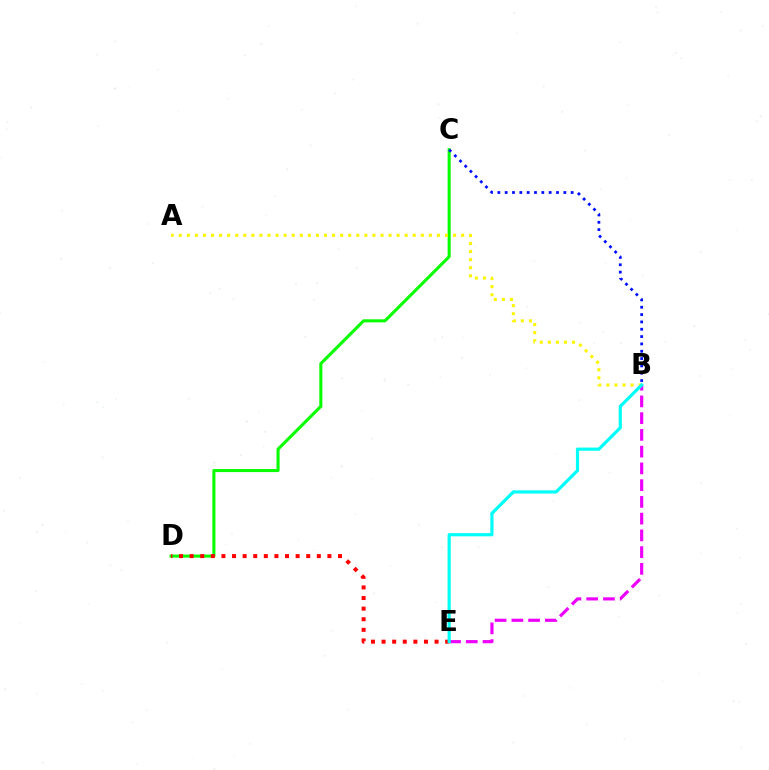{('B', 'E'): [{'color': '#ee00ff', 'line_style': 'dashed', 'thickness': 2.27}, {'color': '#00fff6', 'line_style': 'solid', 'thickness': 2.28}], ('C', 'D'): [{'color': '#08ff00', 'line_style': 'solid', 'thickness': 2.21}], ('B', 'C'): [{'color': '#0010ff', 'line_style': 'dotted', 'thickness': 1.99}], ('D', 'E'): [{'color': '#ff0000', 'line_style': 'dotted', 'thickness': 2.88}], ('A', 'B'): [{'color': '#fcf500', 'line_style': 'dotted', 'thickness': 2.19}]}